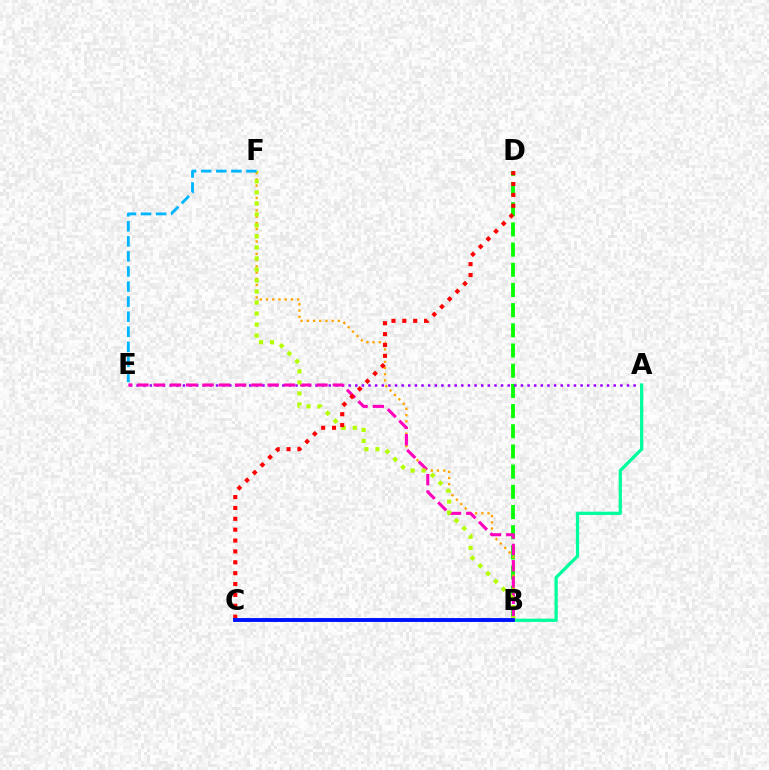{('B', 'D'): [{'color': '#08ff00', 'line_style': 'dashed', 'thickness': 2.74}], ('A', 'E'): [{'color': '#9b00ff', 'line_style': 'dotted', 'thickness': 1.8}], ('B', 'F'): [{'color': '#ffa500', 'line_style': 'dotted', 'thickness': 1.69}, {'color': '#b3ff00', 'line_style': 'dotted', 'thickness': 2.99}], ('A', 'C'): [{'color': '#00ff9d', 'line_style': 'solid', 'thickness': 2.34}], ('B', 'E'): [{'color': '#ff00bd', 'line_style': 'dashed', 'thickness': 2.21}], ('C', 'D'): [{'color': '#ff0000', 'line_style': 'dotted', 'thickness': 2.95}], ('B', 'C'): [{'color': '#0010ff', 'line_style': 'solid', 'thickness': 2.76}], ('E', 'F'): [{'color': '#00b5ff', 'line_style': 'dashed', 'thickness': 2.05}]}